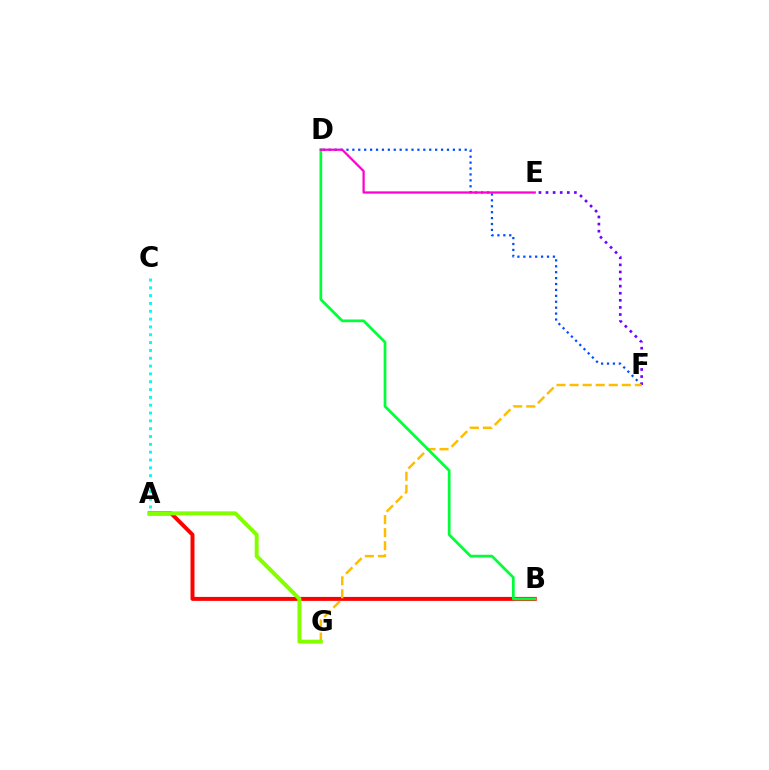{('E', 'F'): [{'color': '#7200ff', 'line_style': 'dotted', 'thickness': 1.93}], ('D', 'F'): [{'color': '#004bff', 'line_style': 'dotted', 'thickness': 1.61}], ('A', 'B'): [{'color': '#ff0000', 'line_style': 'solid', 'thickness': 2.85}], ('F', 'G'): [{'color': '#ffbd00', 'line_style': 'dashed', 'thickness': 1.77}], ('A', 'C'): [{'color': '#00fff6', 'line_style': 'dotted', 'thickness': 2.13}], ('A', 'G'): [{'color': '#84ff00', 'line_style': 'solid', 'thickness': 2.85}], ('B', 'D'): [{'color': '#00ff39', 'line_style': 'solid', 'thickness': 1.96}], ('D', 'E'): [{'color': '#ff00cf', 'line_style': 'solid', 'thickness': 1.62}]}